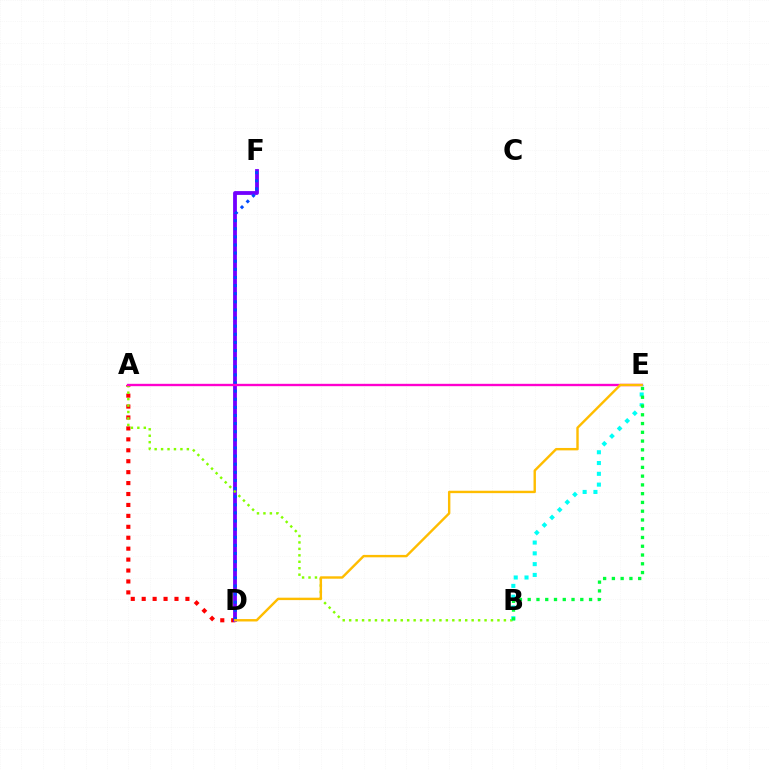{('A', 'D'): [{'color': '#ff0000', 'line_style': 'dotted', 'thickness': 2.97}], ('D', 'F'): [{'color': '#7200ff', 'line_style': 'solid', 'thickness': 2.74}, {'color': '#004bff', 'line_style': 'dotted', 'thickness': 2.21}], ('A', 'B'): [{'color': '#84ff00', 'line_style': 'dotted', 'thickness': 1.75}], ('A', 'E'): [{'color': '#ff00cf', 'line_style': 'solid', 'thickness': 1.71}], ('B', 'E'): [{'color': '#00fff6', 'line_style': 'dotted', 'thickness': 2.93}, {'color': '#00ff39', 'line_style': 'dotted', 'thickness': 2.38}], ('D', 'E'): [{'color': '#ffbd00', 'line_style': 'solid', 'thickness': 1.73}]}